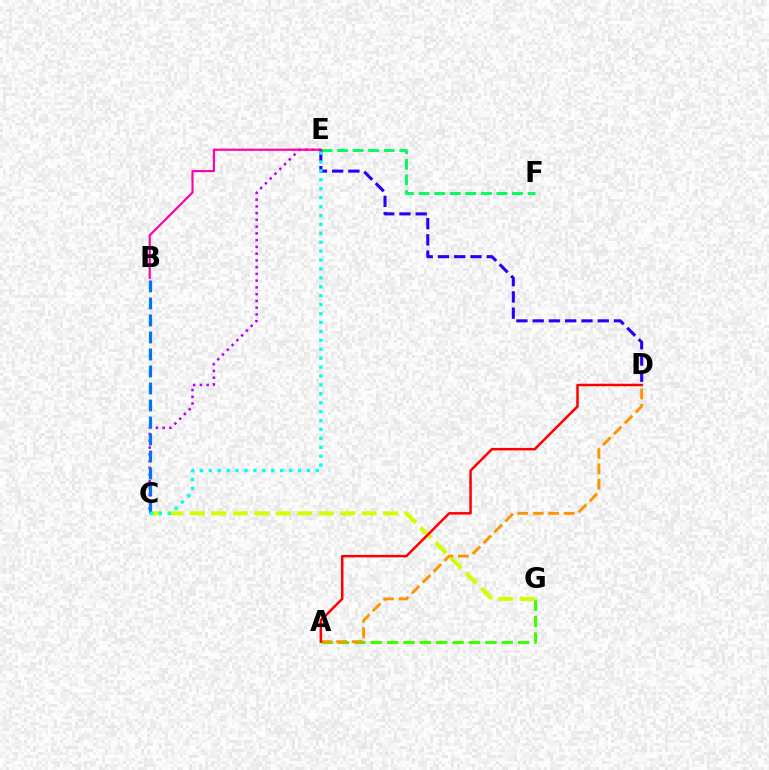{('A', 'G'): [{'color': '#3dff00', 'line_style': 'dashed', 'thickness': 2.23}], ('C', 'G'): [{'color': '#d1ff00', 'line_style': 'dashed', 'thickness': 2.92}], ('C', 'E'): [{'color': '#b900ff', 'line_style': 'dotted', 'thickness': 1.83}, {'color': '#00fff6', 'line_style': 'dotted', 'thickness': 2.42}], ('A', 'D'): [{'color': '#ff9400', 'line_style': 'dashed', 'thickness': 2.1}, {'color': '#ff0000', 'line_style': 'solid', 'thickness': 1.79}], ('E', 'F'): [{'color': '#00ff5c', 'line_style': 'dashed', 'thickness': 2.12}], ('B', 'C'): [{'color': '#0074ff', 'line_style': 'dashed', 'thickness': 2.31}], ('D', 'E'): [{'color': '#2500ff', 'line_style': 'dashed', 'thickness': 2.21}], ('B', 'E'): [{'color': '#ff00ac', 'line_style': 'solid', 'thickness': 1.57}]}